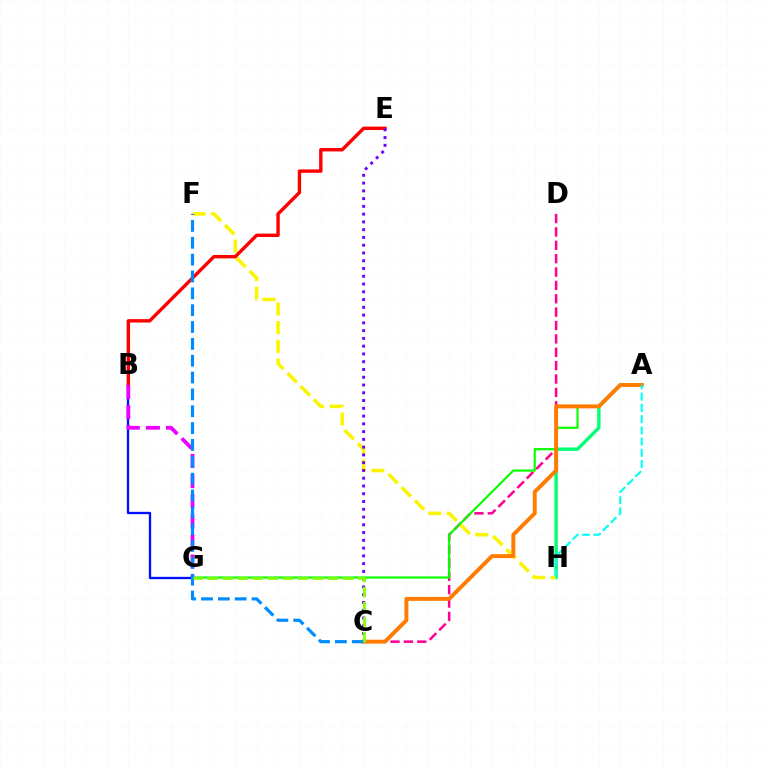{('B', 'G'): [{'color': '#0010ff', 'line_style': 'solid', 'thickness': 1.67}, {'color': '#ee00ff', 'line_style': 'dashed', 'thickness': 2.73}], ('C', 'D'): [{'color': '#ff0094', 'line_style': 'dashed', 'thickness': 1.82}], ('A', 'H'): [{'color': '#00ff74', 'line_style': 'solid', 'thickness': 2.43}, {'color': '#00fff6', 'line_style': 'dashed', 'thickness': 1.53}], ('A', 'G'): [{'color': '#08ff00', 'line_style': 'solid', 'thickness': 1.56}], ('F', 'H'): [{'color': '#fcf500', 'line_style': 'dashed', 'thickness': 2.53}], ('B', 'E'): [{'color': '#ff0000', 'line_style': 'solid', 'thickness': 2.45}], ('A', 'C'): [{'color': '#ff7c00', 'line_style': 'solid', 'thickness': 2.84}], ('C', 'E'): [{'color': '#7200ff', 'line_style': 'dotted', 'thickness': 2.11}], ('C', 'F'): [{'color': '#008cff', 'line_style': 'dashed', 'thickness': 2.29}], ('C', 'G'): [{'color': '#84ff00', 'line_style': 'dashed', 'thickness': 2.04}]}